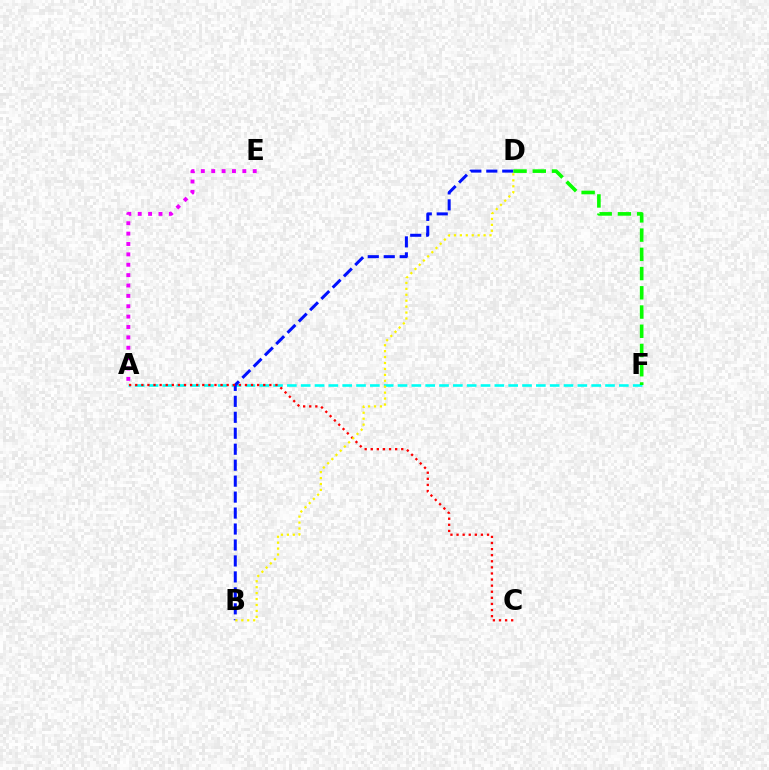{('A', 'F'): [{'color': '#00fff6', 'line_style': 'dashed', 'thickness': 1.88}], ('B', 'D'): [{'color': '#0010ff', 'line_style': 'dashed', 'thickness': 2.17}, {'color': '#fcf500', 'line_style': 'dotted', 'thickness': 1.61}], ('A', 'E'): [{'color': '#ee00ff', 'line_style': 'dotted', 'thickness': 2.82}], ('A', 'C'): [{'color': '#ff0000', 'line_style': 'dotted', 'thickness': 1.66}], ('D', 'F'): [{'color': '#08ff00', 'line_style': 'dashed', 'thickness': 2.61}]}